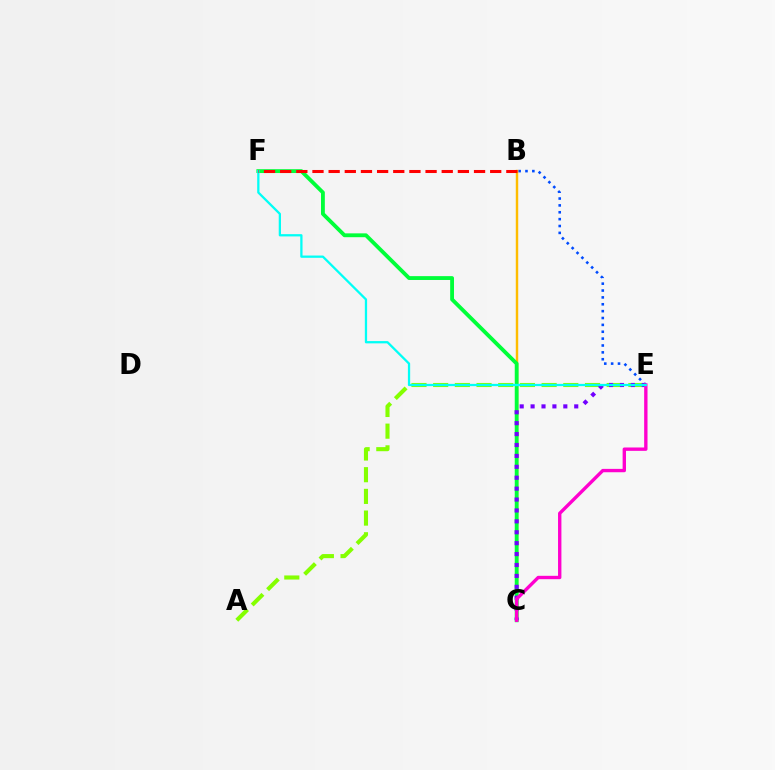{('B', 'E'): [{'color': '#004bff', 'line_style': 'dotted', 'thickness': 1.87}], ('B', 'C'): [{'color': '#ffbd00', 'line_style': 'solid', 'thickness': 1.75}], ('C', 'F'): [{'color': '#00ff39', 'line_style': 'solid', 'thickness': 2.77}], ('A', 'E'): [{'color': '#84ff00', 'line_style': 'dashed', 'thickness': 2.95}], ('C', 'E'): [{'color': '#7200ff', 'line_style': 'dotted', 'thickness': 2.96}, {'color': '#ff00cf', 'line_style': 'solid', 'thickness': 2.42}], ('E', 'F'): [{'color': '#00fff6', 'line_style': 'solid', 'thickness': 1.64}], ('B', 'F'): [{'color': '#ff0000', 'line_style': 'dashed', 'thickness': 2.19}]}